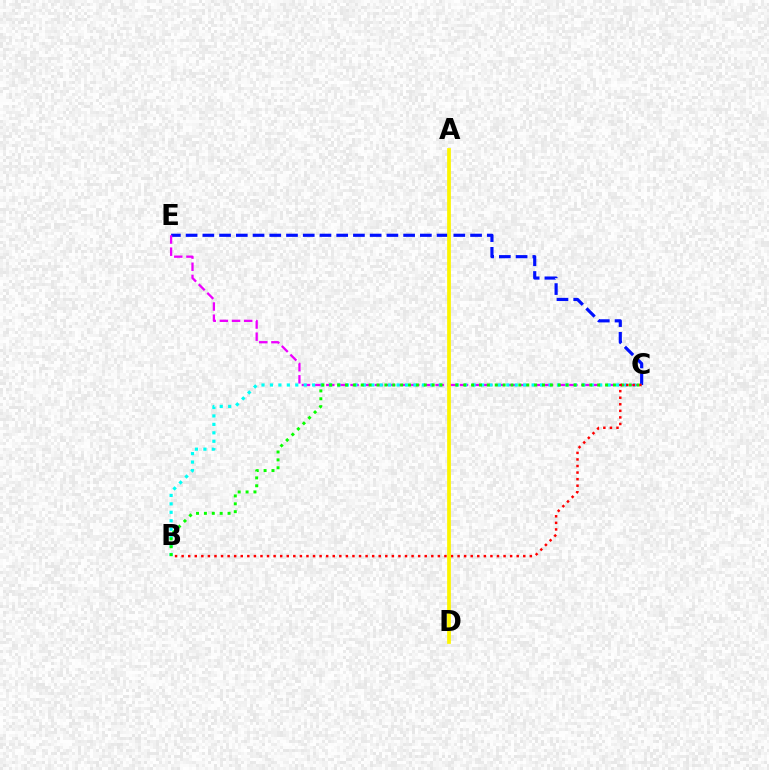{('C', 'E'): [{'color': '#0010ff', 'line_style': 'dashed', 'thickness': 2.27}, {'color': '#ee00ff', 'line_style': 'dashed', 'thickness': 1.65}], ('B', 'C'): [{'color': '#00fff6', 'line_style': 'dotted', 'thickness': 2.29}, {'color': '#08ff00', 'line_style': 'dotted', 'thickness': 2.14}, {'color': '#ff0000', 'line_style': 'dotted', 'thickness': 1.79}], ('A', 'D'): [{'color': '#fcf500', 'line_style': 'solid', 'thickness': 2.69}]}